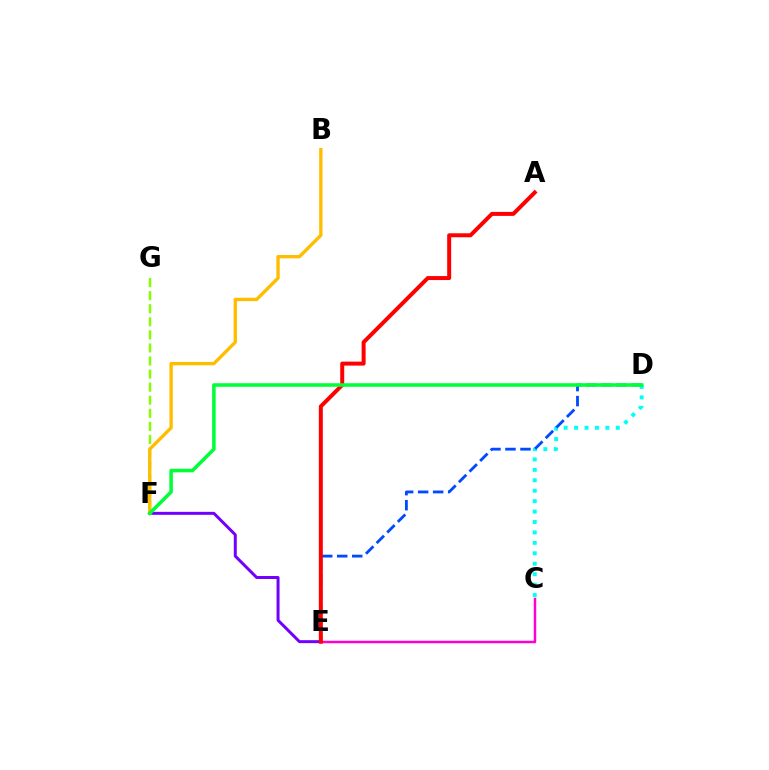{('C', 'D'): [{'color': '#00fff6', 'line_style': 'dotted', 'thickness': 2.83}], ('F', 'G'): [{'color': '#84ff00', 'line_style': 'dashed', 'thickness': 1.78}], ('E', 'F'): [{'color': '#7200ff', 'line_style': 'solid', 'thickness': 2.14}], ('C', 'E'): [{'color': '#ff00cf', 'line_style': 'solid', 'thickness': 1.79}], ('B', 'F'): [{'color': '#ffbd00', 'line_style': 'solid', 'thickness': 2.42}], ('D', 'E'): [{'color': '#004bff', 'line_style': 'dashed', 'thickness': 2.04}], ('A', 'E'): [{'color': '#ff0000', 'line_style': 'solid', 'thickness': 2.87}], ('D', 'F'): [{'color': '#00ff39', 'line_style': 'solid', 'thickness': 2.56}]}